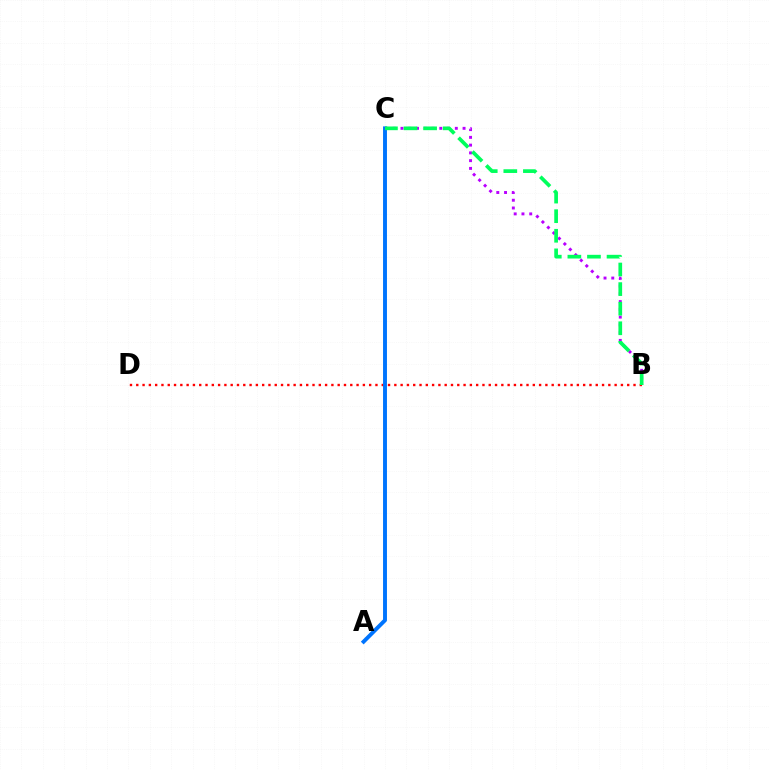{('A', 'C'): [{'color': '#d1ff00', 'line_style': 'solid', 'thickness': 1.91}, {'color': '#0074ff', 'line_style': 'solid', 'thickness': 2.81}], ('B', 'C'): [{'color': '#b900ff', 'line_style': 'dotted', 'thickness': 2.11}, {'color': '#00ff5c', 'line_style': 'dashed', 'thickness': 2.66}], ('B', 'D'): [{'color': '#ff0000', 'line_style': 'dotted', 'thickness': 1.71}]}